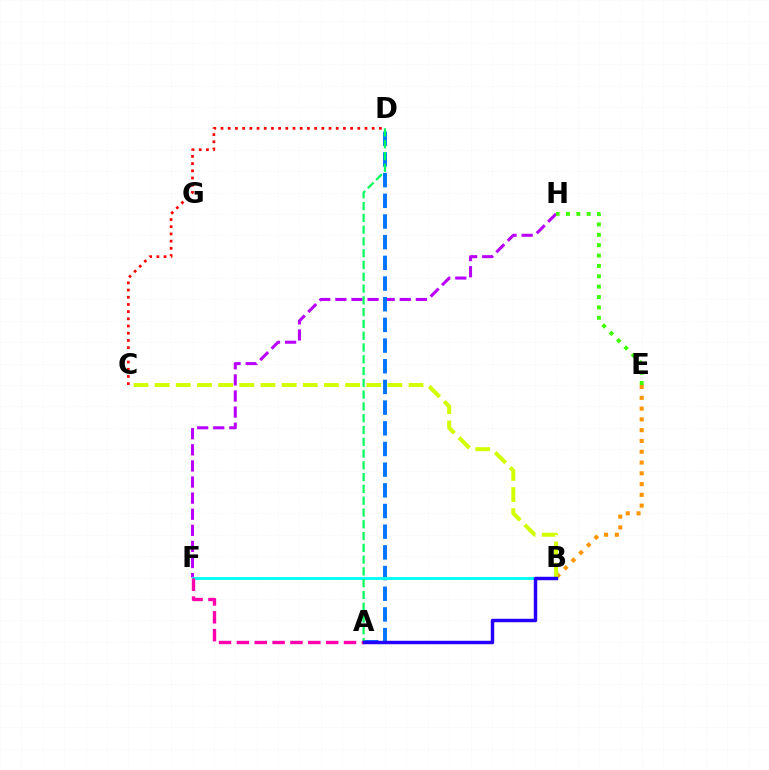{('F', 'H'): [{'color': '#b900ff', 'line_style': 'dashed', 'thickness': 2.19}], ('B', 'E'): [{'color': '#ff9400', 'line_style': 'dotted', 'thickness': 2.93}], ('A', 'D'): [{'color': '#0074ff', 'line_style': 'dashed', 'thickness': 2.81}, {'color': '#00ff5c', 'line_style': 'dashed', 'thickness': 1.6}], ('B', 'F'): [{'color': '#00fff6', 'line_style': 'solid', 'thickness': 2.07}], ('B', 'C'): [{'color': '#d1ff00', 'line_style': 'dashed', 'thickness': 2.87}], ('A', 'F'): [{'color': '#ff00ac', 'line_style': 'dashed', 'thickness': 2.43}], ('E', 'H'): [{'color': '#3dff00', 'line_style': 'dotted', 'thickness': 2.82}], ('C', 'D'): [{'color': '#ff0000', 'line_style': 'dotted', 'thickness': 1.96}], ('A', 'B'): [{'color': '#2500ff', 'line_style': 'solid', 'thickness': 2.49}]}